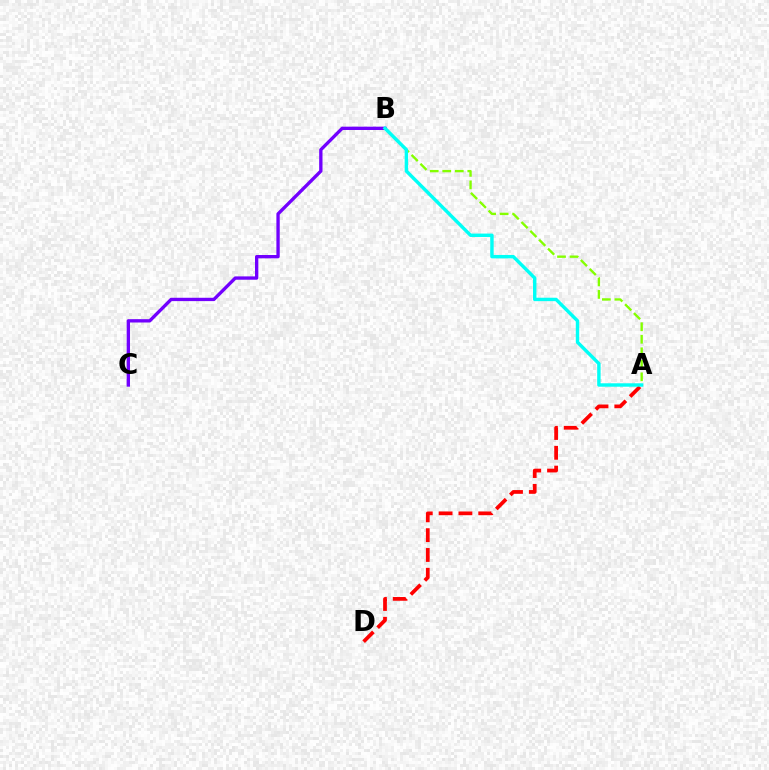{('A', 'D'): [{'color': '#ff0000', 'line_style': 'dashed', 'thickness': 2.69}], ('B', 'C'): [{'color': '#7200ff', 'line_style': 'solid', 'thickness': 2.4}], ('A', 'B'): [{'color': '#84ff00', 'line_style': 'dashed', 'thickness': 1.7}, {'color': '#00fff6', 'line_style': 'solid', 'thickness': 2.46}]}